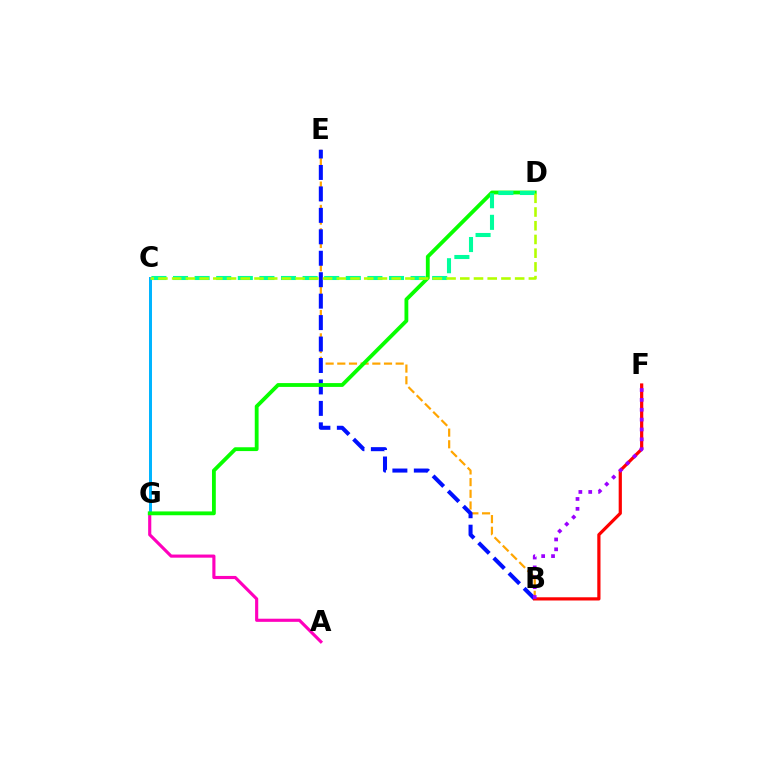{('A', 'G'): [{'color': '#ff00bd', 'line_style': 'solid', 'thickness': 2.26}], ('B', 'E'): [{'color': '#ffa500', 'line_style': 'dashed', 'thickness': 1.59}, {'color': '#0010ff', 'line_style': 'dashed', 'thickness': 2.91}], ('C', 'G'): [{'color': '#00b5ff', 'line_style': 'solid', 'thickness': 2.15}], ('D', 'G'): [{'color': '#08ff00', 'line_style': 'solid', 'thickness': 2.75}], ('C', 'D'): [{'color': '#00ff9d', 'line_style': 'dashed', 'thickness': 2.93}, {'color': '#b3ff00', 'line_style': 'dashed', 'thickness': 1.86}], ('B', 'F'): [{'color': '#ff0000', 'line_style': 'solid', 'thickness': 2.31}, {'color': '#9b00ff', 'line_style': 'dotted', 'thickness': 2.68}]}